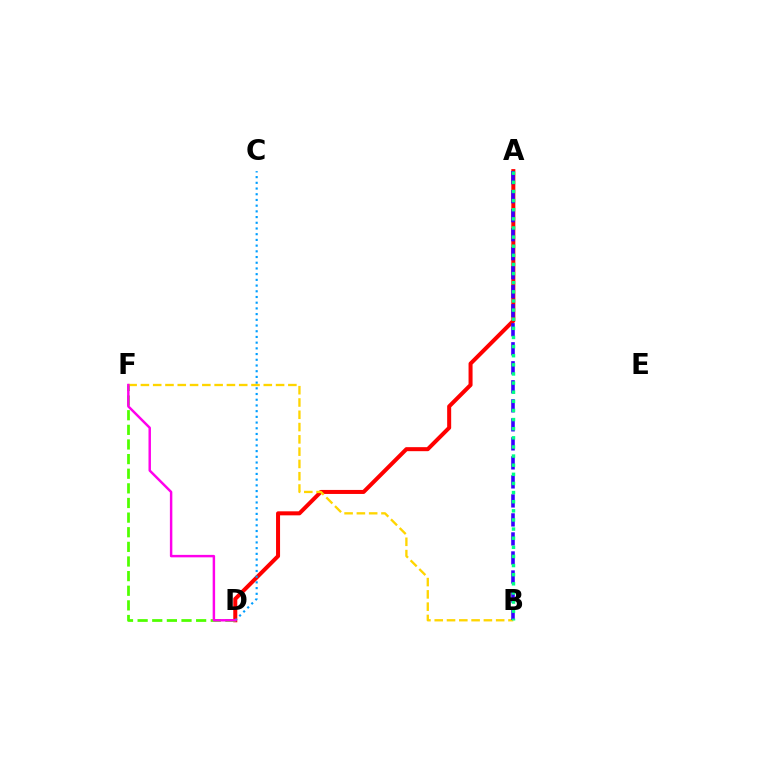{('A', 'D'): [{'color': '#ff0000', 'line_style': 'solid', 'thickness': 2.89}], ('B', 'F'): [{'color': '#ffd500', 'line_style': 'dashed', 'thickness': 1.67}], ('C', 'D'): [{'color': '#009eff', 'line_style': 'dotted', 'thickness': 1.55}], ('D', 'F'): [{'color': '#4fff00', 'line_style': 'dashed', 'thickness': 1.99}, {'color': '#ff00ed', 'line_style': 'solid', 'thickness': 1.77}], ('A', 'B'): [{'color': '#3700ff', 'line_style': 'dashed', 'thickness': 2.58}, {'color': '#00ff86', 'line_style': 'dotted', 'thickness': 2.48}]}